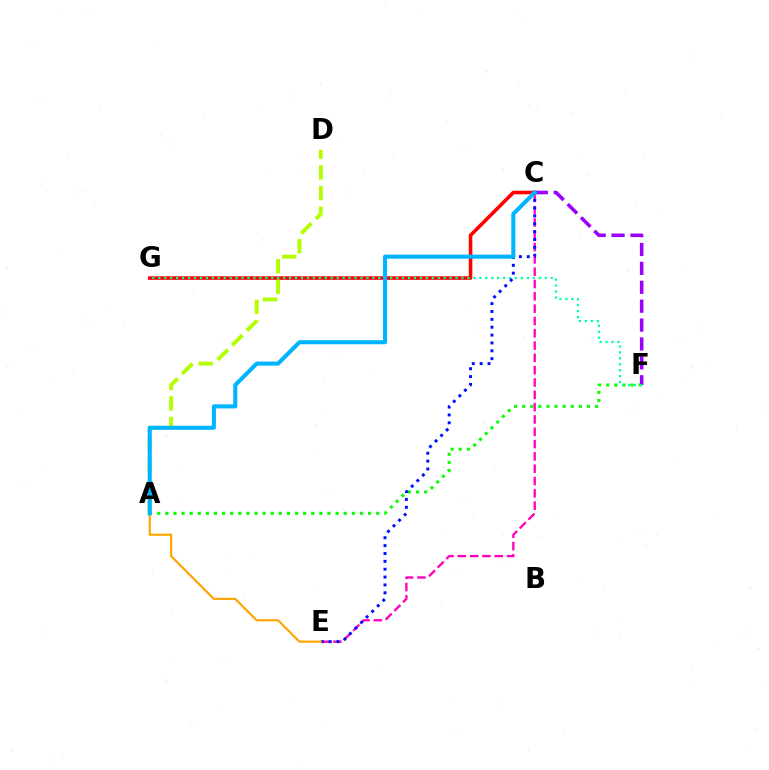{('C', 'G'): [{'color': '#ff0000', 'line_style': 'solid', 'thickness': 2.56}], ('A', 'F'): [{'color': '#08ff00', 'line_style': 'dotted', 'thickness': 2.2}], ('C', 'F'): [{'color': '#9b00ff', 'line_style': 'dashed', 'thickness': 2.57}], ('C', 'E'): [{'color': '#ff00bd', 'line_style': 'dashed', 'thickness': 1.67}, {'color': '#0010ff', 'line_style': 'dotted', 'thickness': 2.14}], ('F', 'G'): [{'color': '#00ff9d', 'line_style': 'dotted', 'thickness': 1.62}], ('A', 'D'): [{'color': '#b3ff00', 'line_style': 'dashed', 'thickness': 2.81}], ('A', 'E'): [{'color': '#ffa500', 'line_style': 'solid', 'thickness': 1.57}], ('A', 'C'): [{'color': '#00b5ff', 'line_style': 'solid', 'thickness': 2.93}]}